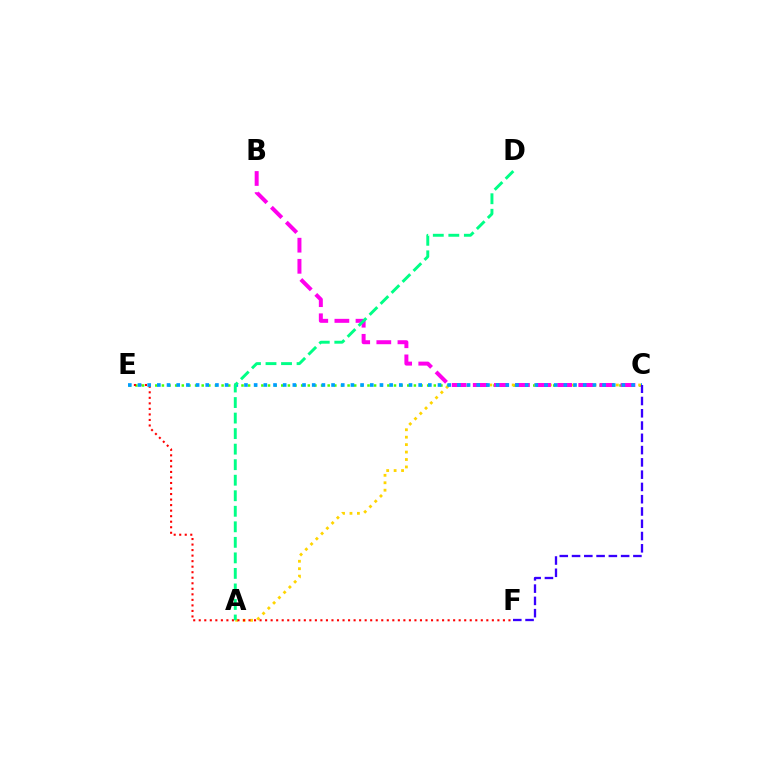{('C', 'E'): [{'color': '#4fff00', 'line_style': 'dotted', 'thickness': 1.8}, {'color': '#009eff', 'line_style': 'dotted', 'thickness': 2.63}], ('A', 'C'): [{'color': '#ffd500', 'line_style': 'dotted', 'thickness': 2.02}], ('B', 'C'): [{'color': '#ff00ed', 'line_style': 'dashed', 'thickness': 2.87}], ('E', 'F'): [{'color': '#ff0000', 'line_style': 'dotted', 'thickness': 1.5}], ('A', 'D'): [{'color': '#00ff86', 'line_style': 'dashed', 'thickness': 2.11}], ('C', 'F'): [{'color': '#3700ff', 'line_style': 'dashed', 'thickness': 1.67}]}